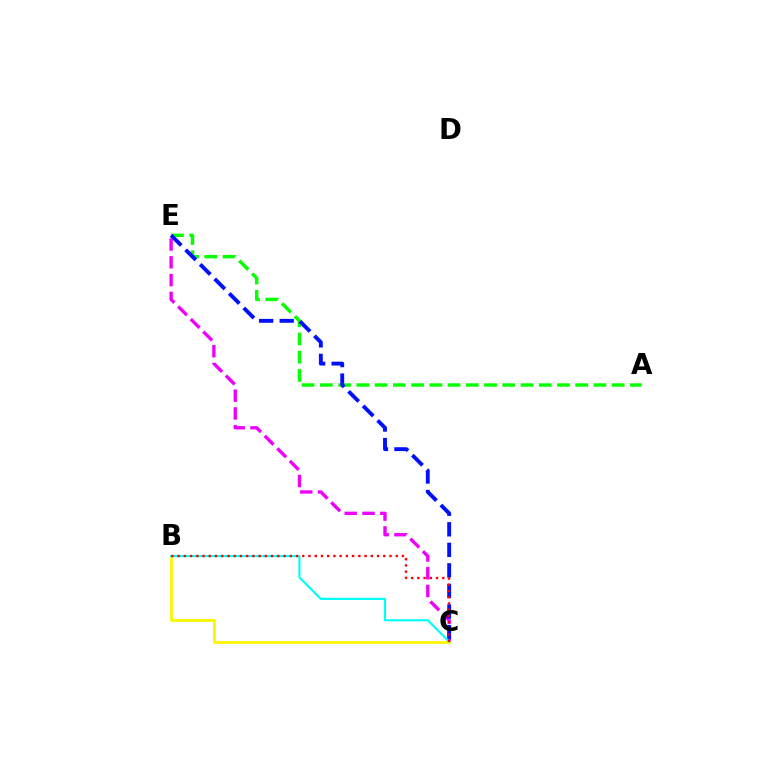{('C', 'E'): [{'color': '#ee00ff', 'line_style': 'dashed', 'thickness': 2.41}, {'color': '#0010ff', 'line_style': 'dashed', 'thickness': 2.79}], ('B', 'C'): [{'color': '#fcf500', 'line_style': 'solid', 'thickness': 1.99}, {'color': '#00fff6', 'line_style': 'solid', 'thickness': 1.54}, {'color': '#ff0000', 'line_style': 'dotted', 'thickness': 1.69}], ('A', 'E'): [{'color': '#08ff00', 'line_style': 'dashed', 'thickness': 2.48}]}